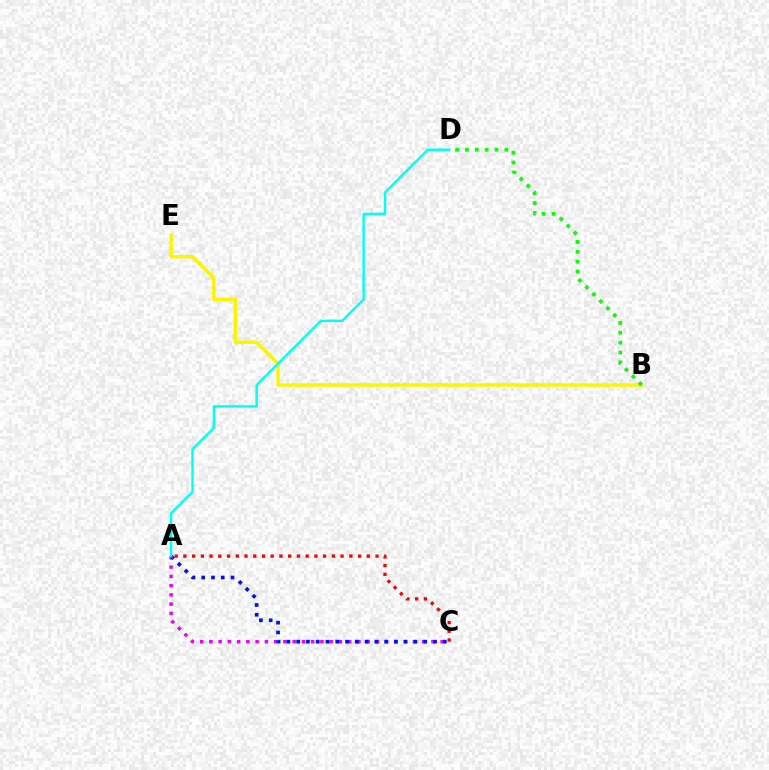{('A', 'C'): [{'color': '#ee00ff', 'line_style': 'dotted', 'thickness': 2.51}, {'color': '#0010ff', 'line_style': 'dotted', 'thickness': 2.66}, {'color': '#ff0000', 'line_style': 'dotted', 'thickness': 2.37}], ('B', 'E'): [{'color': '#fcf500', 'line_style': 'solid', 'thickness': 2.48}], ('B', 'D'): [{'color': '#08ff00', 'line_style': 'dotted', 'thickness': 2.68}], ('A', 'D'): [{'color': '#00fff6', 'line_style': 'solid', 'thickness': 1.74}]}